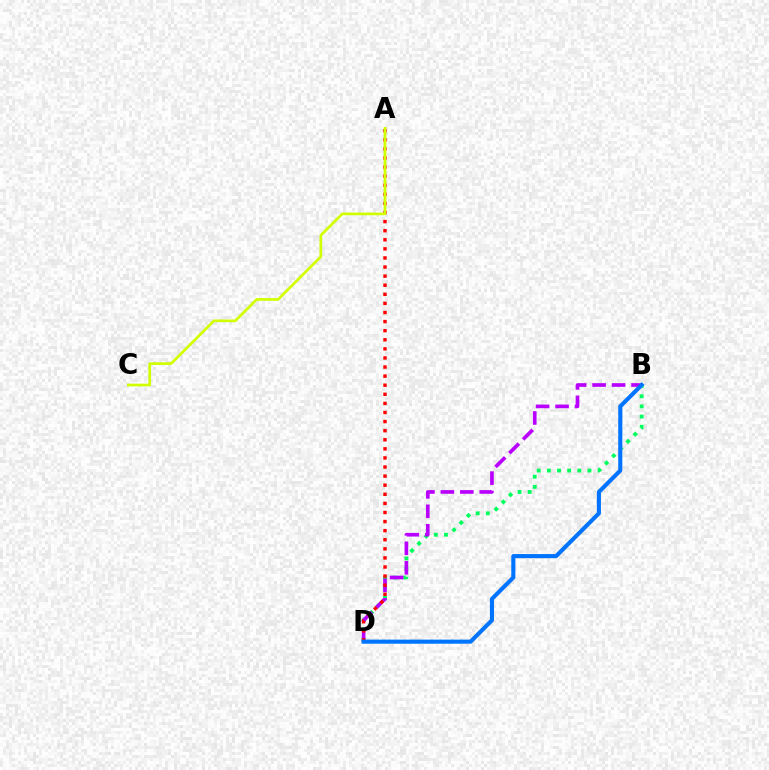{('B', 'D'): [{'color': '#00ff5c', 'line_style': 'dotted', 'thickness': 2.76}, {'color': '#b900ff', 'line_style': 'dashed', 'thickness': 2.64}, {'color': '#0074ff', 'line_style': 'solid', 'thickness': 2.95}], ('A', 'D'): [{'color': '#ff0000', 'line_style': 'dotted', 'thickness': 2.47}], ('A', 'C'): [{'color': '#d1ff00', 'line_style': 'solid', 'thickness': 1.94}]}